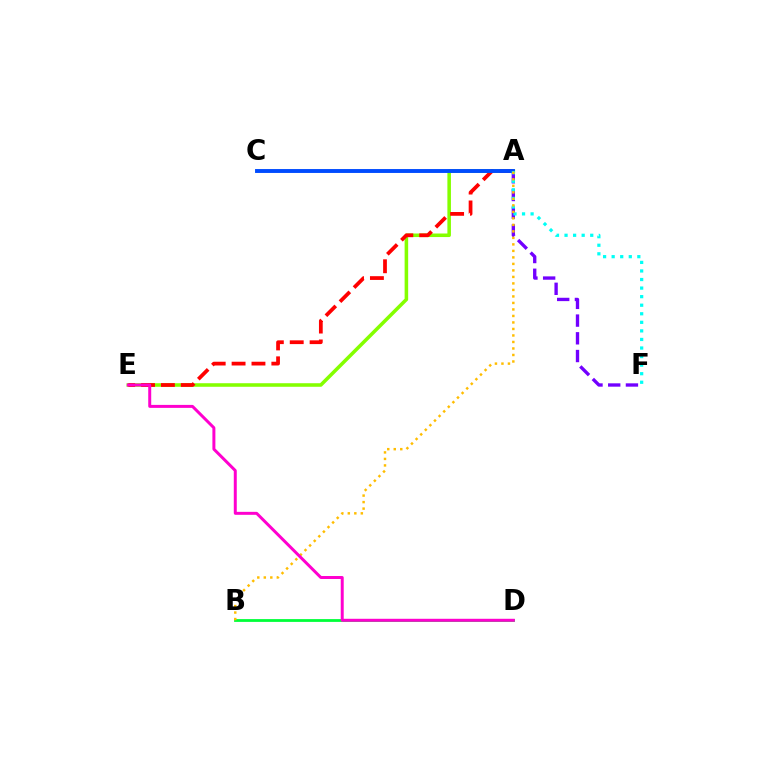{('A', 'E'): [{'color': '#84ff00', 'line_style': 'solid', 'thickness': 2.56}, {'color': '#ff0000', 'line_style': 'dashed', 'thickness': 2.7}], ('B', 'D'): [{'color': '#00ff39', 'line_style': 'solid', 'thickness': 2.02}], ('A', 'F'): [{'color': '#7200ff', 'line_style': 'dashed', 'thickness': 2.41}, {'color': '#00fff6', 'line_style': 'dotted', 'thickness': 2.33}], ('A', 'C'): [{'color': '#004bff', 'line_style': 'solid', 'thickness': 2.81}], ('A', 'B'): [{'color': '#ffbd00', 'line_style': 'dotted', 'thickness': 1.77}], ('D', 'E'): [{'color': '#ff00cf', 'line_style': 'solid', 'thickness': 2.14}]}